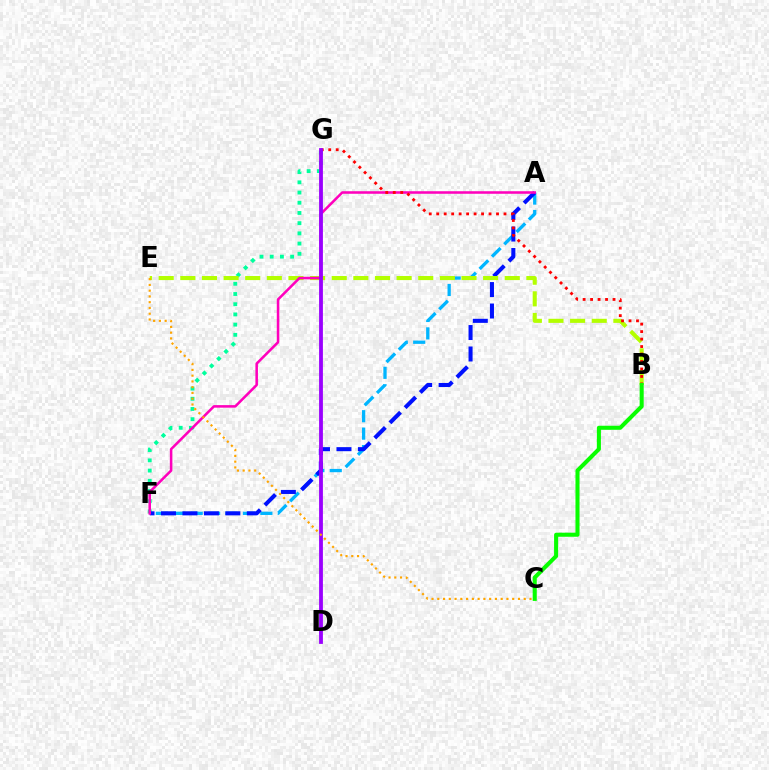{('F', 'G'): [{'color': '#00ff9d', 'line_style': 'dotted', 'thickness': 2.77}], ('A', 'F'): [{'color': '#00b5ff', 'line_style': 'dashed', 'thickness': 2.37}, {'color': '#0010ff', 'line_style': 'dashed', 'thickness': 2.91}, {'color': '#ff00bd', 'line_style': 'solid', 'thickness': 1.83}], ('B', 'E'): [{'color': '#b3ff00', 'line_style': 'dashed', 'thickness': 2.94}], ('B', 'G'): [{'color': '#ff0000', 'line_style': 'dotted', 'thickness': 2.03}], ('B', 'C'): [{'color': '#08ff00', 'line_style': 'solid', 'thickness': 2.93}], ('D', 'G'): [{'color': '#9b00ff', 'line_style': 'solid', 'thickness': 2.74}], ('C', 'E'): [{'color': '#ffa500', 'line_style': 'dotted', 'thickness': 1.57}]}